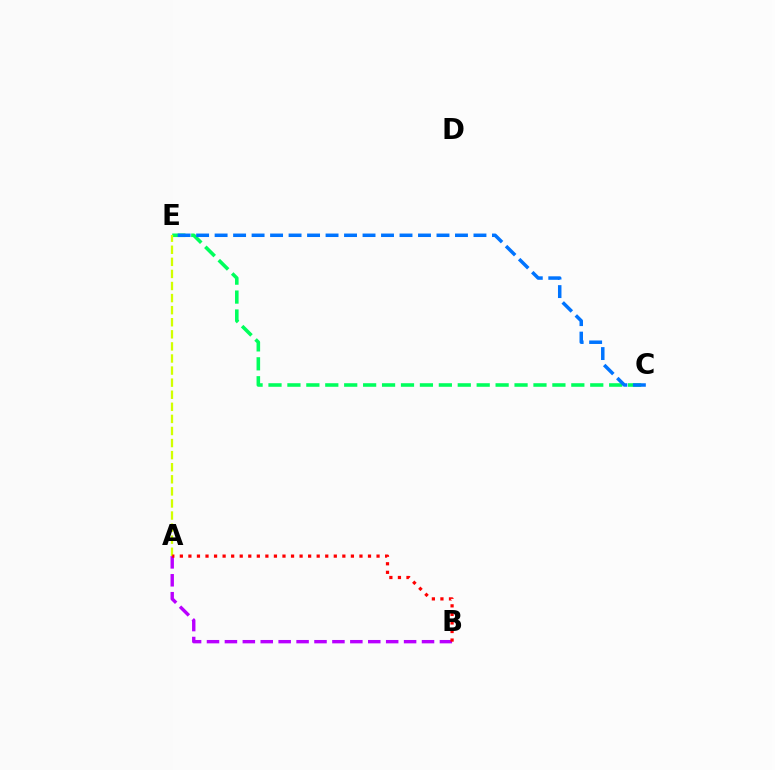{('C', 'E'): [{'color': '#00ff5c', 'line_style': 'dashed', 'thickness': 2.57}, {'color': '#0074ff', 'line_style': 'dashed', 'thickness': 2.51}], ('A', 'B'): [{'color': '#b900ff', 'line_style': 'dashed', 'thickness': 2.43}, {'color': '#ff0000', 'line_style': 'dotted', 'thickness': 2.32}], ('A', 'E'): [{'color': '#d1ff00', 'line_style': 'dashed', 'thickness': 1.64}]}